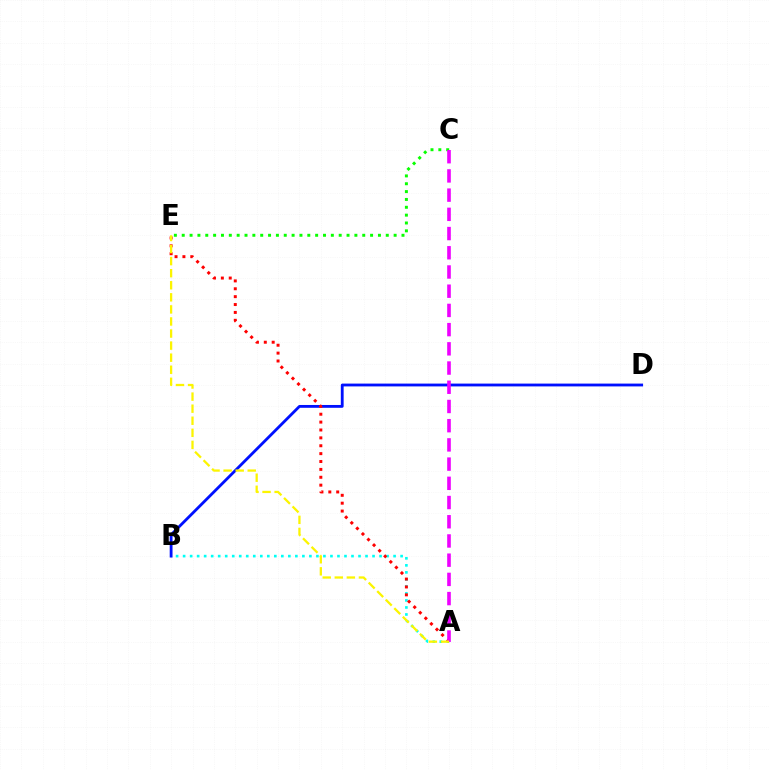{('A', 'B'): [{'color': '#00fff6', 'line_style': 'dotted', 'thickness': 1.91}], ('C', 'E'): [{'color': '#08ff00', 'line_style': 'dotted', 'thickness': 2.13}], ('B', 'D'): [{'color': '#0010ff', 'line_style': 'solid', 'thickness': 2.03}], ('A', 'E'): [{'color': '#ff0000', 'line_style': 'dotted', 'thickness': 2.14}, {'color': '#fcf500', 'line_style': 'dashed', 'thickness': 1.64}], ('A', 'C'): [{'color': '#ee00ff', 'line_style': 'dashed', 'thickness': 2.61}]}